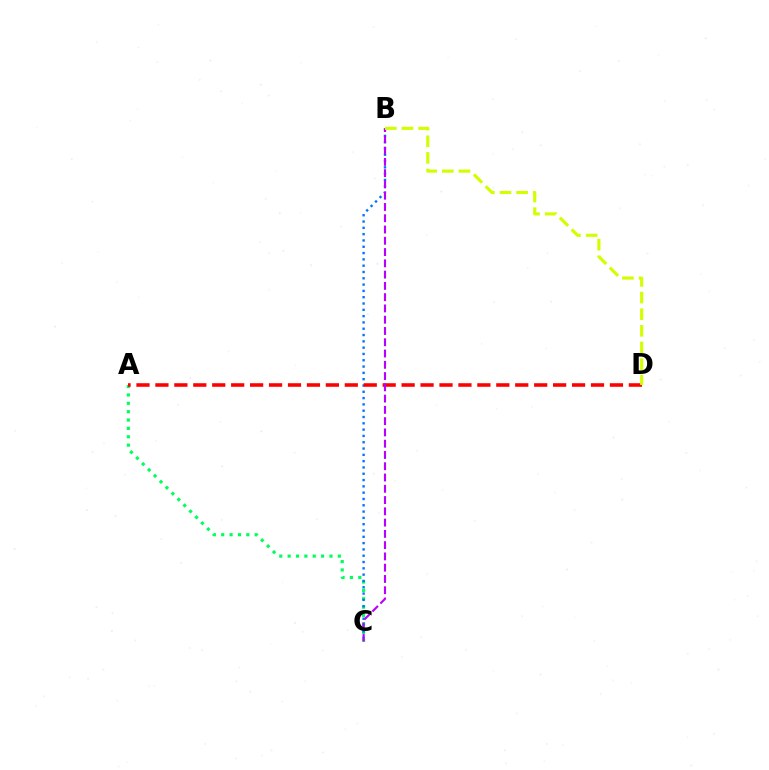{('A', 'C'): [{'color': '#00ff5c', 'line_style': 'dotted', 'thickness': 2.27}], ('B', 'C'): [{'color': '#0074ff', 'line_style': 'dotted', 'thickness': 1.71}, {'color': '#b900ff', 'line_style': 'dashed', 'thickness': 1.53}], ('A', 'D'): [{'color': '#ff0000', 'line_style': 'dashed', 'thickness': 2.57}], ('B', 'D'): [{'color': '#d1ff00', 'line_style': 'dashed', 'thickness': 2.26}]}